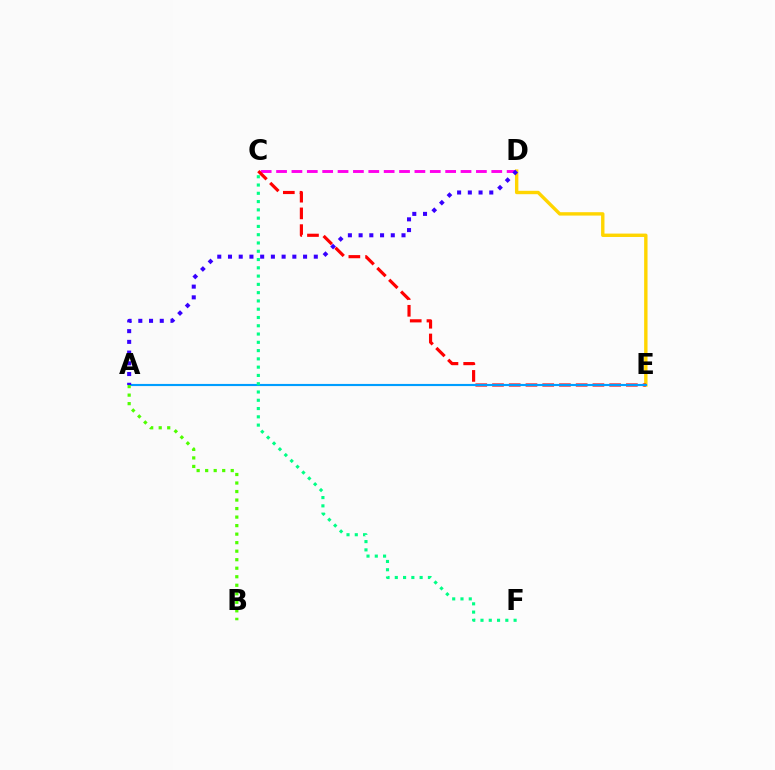{('C', 'D'): [{'color': '#ff00ed', 'line_style': 'dashed', 'thickness': 2.09}], ('D', 'E'): [{'color': '#ffd500', 'line_style': 'solid', 'thickness': 2.44}], ('C', 'E'): [{'color': '#ff0000', 'line_style': 'dashed', 'thickness': 2.27}], ('A', 'E'): [{'color': '#009eff', 'line_style': 'solid', 'thickness': 1.54}], ('A', 'B'): [{'color': '#4fff00', 'line_style': 'dotted', 'thickness': 2.31}], ('C', 'F'): [{'color': '#00ff86', 'line_style': 'dotted', 'thickness': 2.25}], ('A', 'D'): [{'color': '#3700ff', 'line_style': 'dotted', 'thickness': 2.91}]}